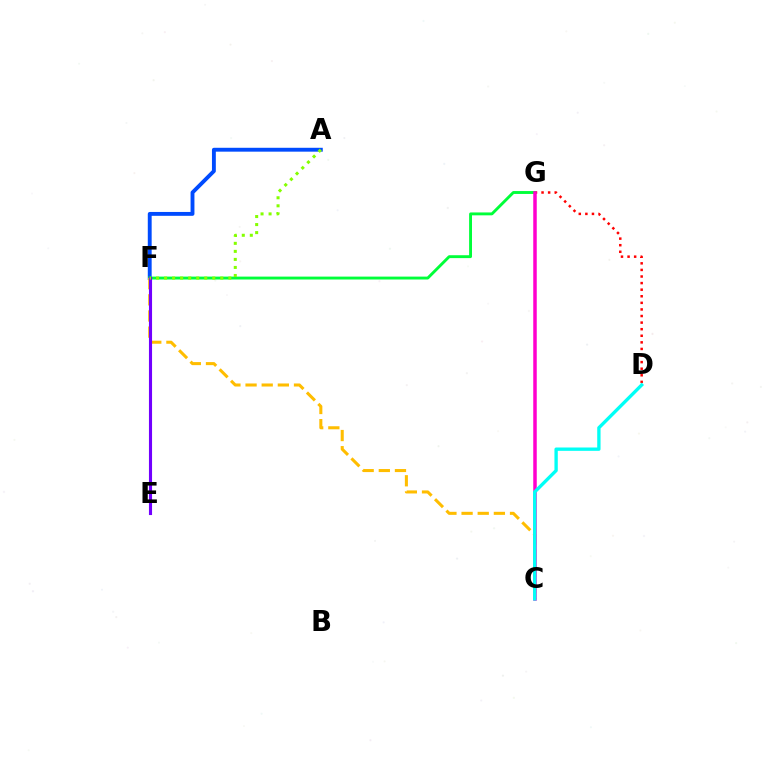{('A', 'F'): [{'color': '#004bff', 'line_style': 'solid', 'thickness': 2.79}, {'color': '#84ff00', 'line_style': 'dotted', 'thickness': 2.18}], ('D', 'G'): [{'color': '#ff0000', 'line_style': 'dotted', 'thickness': 1.79}], ('F', 'G'): [{'color': '#00ff39', 'line_style': 'solid', 'thickness': 2.08}], ('C', 'F'): [{'color': '#ffbd00', 'line_style': 'dashed', 'thickness': 2.19}], ('C', 'G'): [{'color': '#ff00cf', 'line_style': 'solid', 'thickness': 2.52}], ('E', 'F'): [{'color': '#7200ff', 'line_style': 'solid', 'thickness': 2.23}], ('C', 'D'): [{'color': '#00fff6', 'line_style': 'solid', 'thickness': 2.4}]}